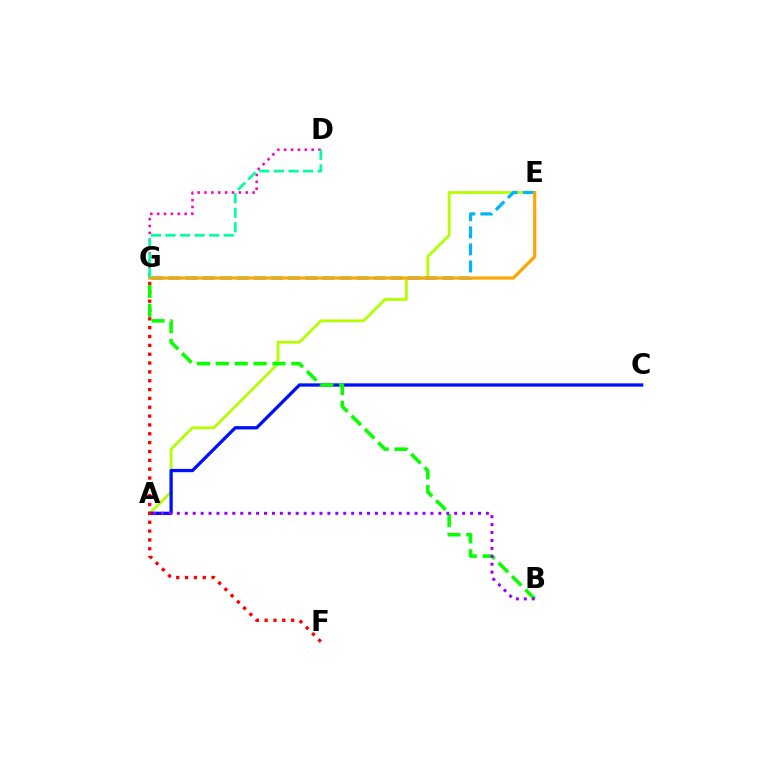{('A', 'E'): [{'color': '#b3ff00', 'line_style': 'solid', 'thickness': 2.0}], ('E', 'G'): [{'color': '#00b5ff', 'line_style': 'dashed', 'thickness': 2.32}, {'color': '#ffa500', 'line_style': 'solid', 'thickness': 2.29}], ('D', 'G'): [{'color': '#ff00bd', 'line_style': 'dotted', 'thickness': 1.87}, {'color': '#00ff9d', 'line_style': 'dashed', 'thickness': 1.98}], ('A', 'C'): [{'color': '#0010ff', 'line_style': 'solid', 'thickness': 2.37}], ('F', 'G'): [{'color': '#ff0000', 'line_style': 'dotted', 'thickness': 2.4}], ('B', 'G'): [{'color': '#08ff00', 'line_style': 'dashed', 'thickness': 2.57}], ('A', 'B'): [{'color': '#9b00ff', 'line_style': 'dotted', 'thickness': 2.15}]}